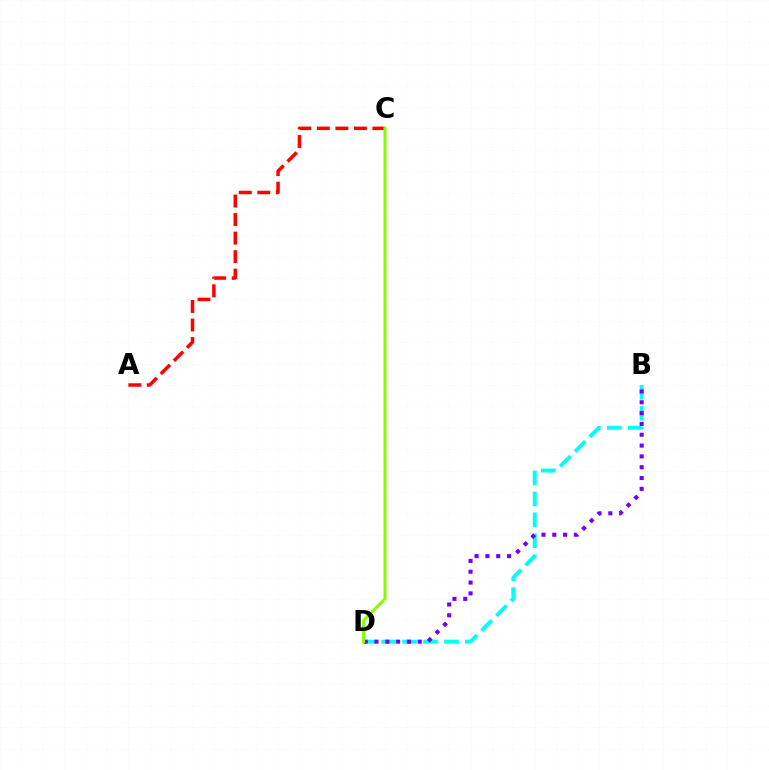{('B', 'D'): [{'color': '#00fff6', 'line_style': 'dashed', 'thickness': 2.84}, {'color': '#7200ff', 'line_style': 'dotted', 'thickness': 2.94}], ('A', 'C'): [{'color': '#ff0000', 'line_style': 'dashed', 'thickness': 2.52}], ('C', 'D'): [{'color': '#84ff00', 'line_style': 'solid', 'thickness': 2.16}]}